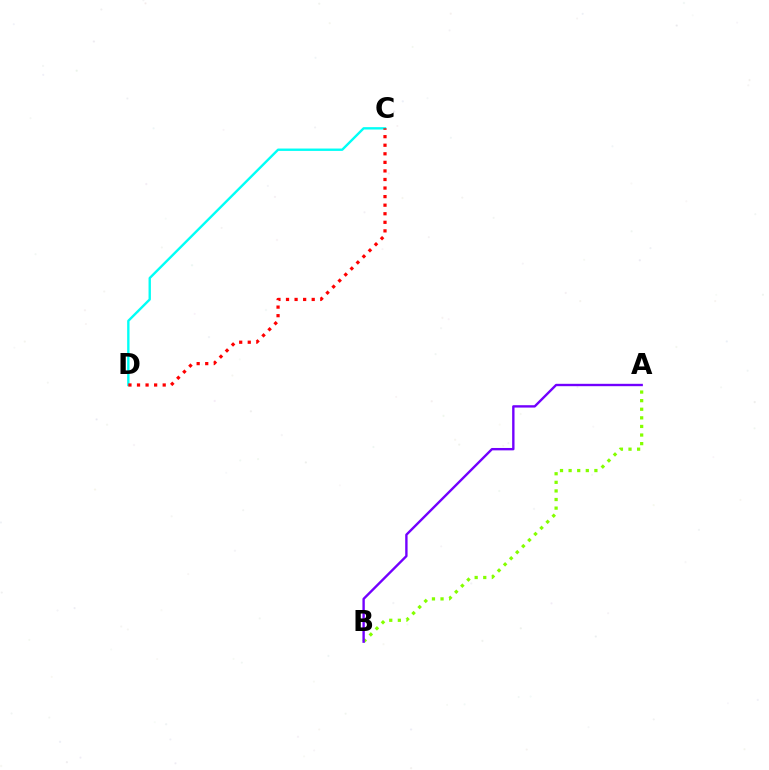{('A', 'B'): [{'color': '#84ff00', 'line_style': 'dotted', 'thickness': 2.34}, {'color': '#7200ff', 'line_style': 'solid', 'thickness': 1.71}], ('C', 'D'): [{'color': '#00fff6', 'line_style': 'solid', 'thickness': 1.71}, {'color': '#ff0000', 'line_style': 'dotted', 'thickness': 2.33}]}